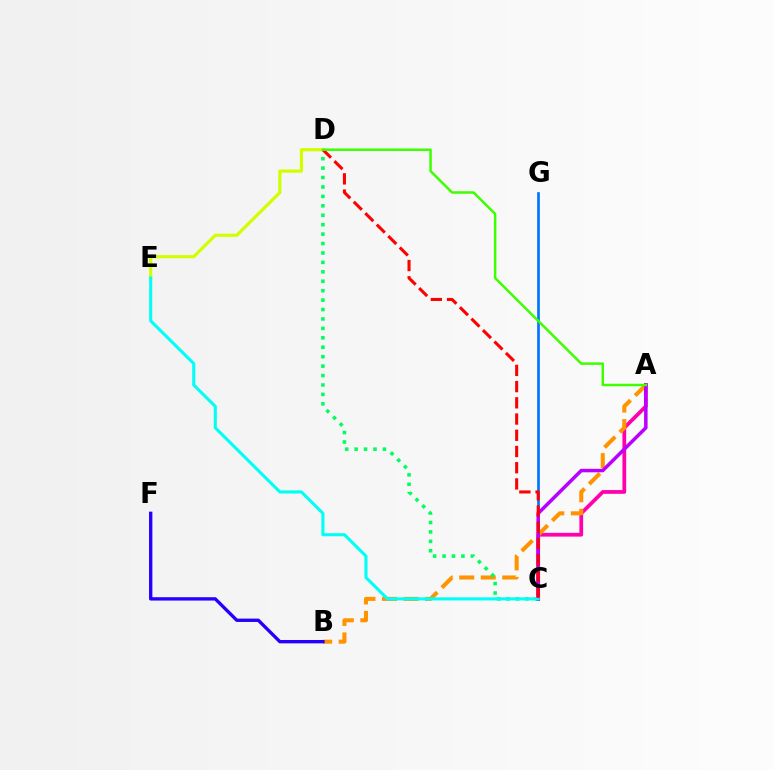{('A', 'C'): [{'color': '#ff00ac', 'line_style': 'solid', 'thickness': 2.7}, {'color': '#b900ff', 'line_style': 'solid', 'thickness': 2.53}], ('A', 'B'): [{'color': '#ff9400', 'line_style': 'dashed', 'thickness': 2.92}], ('C', 'D'): [{'color': '#00ff5c', 'line_style': 'dotted', 'thickness': 2.56}, {'color': '#ff0000', 'line_style': 'dashed', 'thickness': 2.2}], ('C', 'G'): [{'color': '#0074ff', 'line_style': 'solid', 'thickness': 1.92}], ('D', 'E'): [{'color': '#d1ff00', 'line_style': 'solid', 'thickness': 2.3}], ('B', 'F'): [{'color': '#2500ff', 'line_style': 'solid', 'thickness': 2.4}], ('C', 'E'): [{'color': '#00fff6', 'line_style': 'solid', 'thickness': 2.22}], ('A', 'D'): [{'color': '#3dff00', 'line_style': 'solid', 'thickness': 1.79}]}